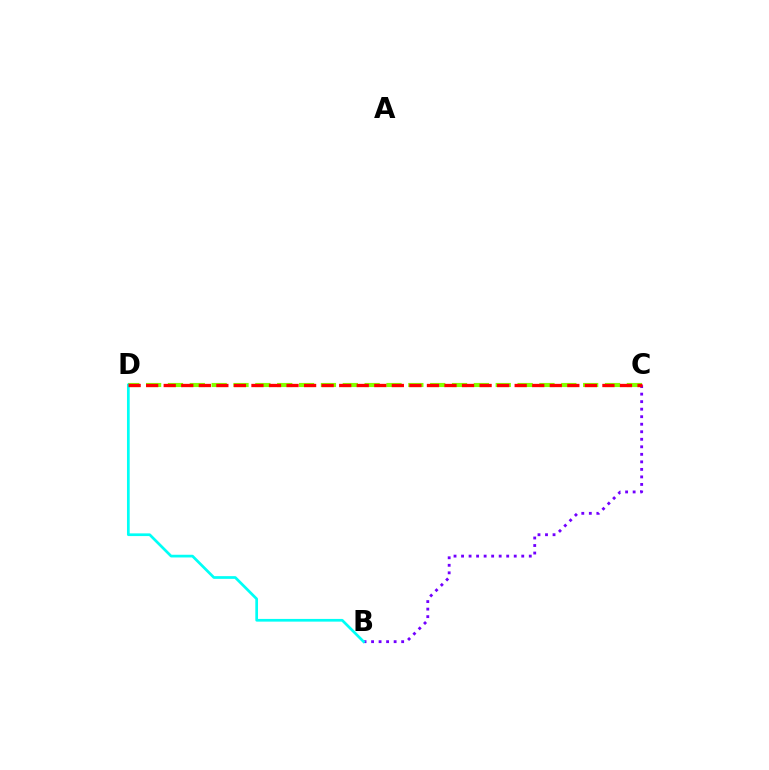{('B', 'C'): [{'color': '#7200ff', 'line_style': 'dotted', 'thickness': 2.04}], ('C', 'D'): [{'color': '#84ff00', 'line_style': 'dashed', 'thickness': 2.97}, {'color': '#ff0000', 'line_style': 'dashed', 'thickness': 2.38}], ('B', 'D'): [{'color': '#00fff6', 'line_style': 'solid', 'thickness': 1.95}]}